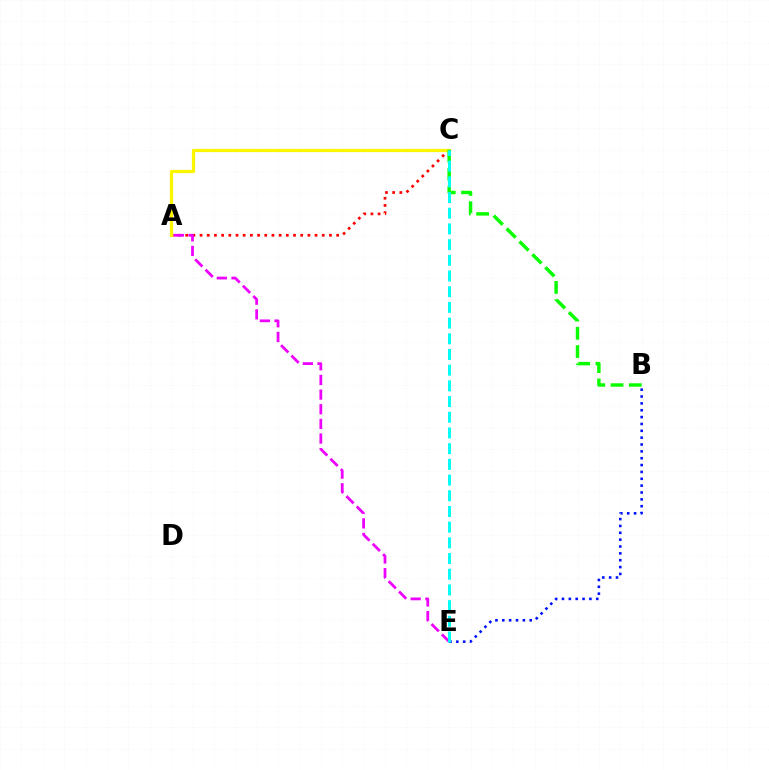{('A', 'C'): [{'color': '#ff0000', 'line_style': 'dotted', 'thickness': 1.95}, {'color': '#fcf500', 'line_style': 'solid', 'thickness': 2.31}], ('A', 'E'): [{'color': '#ee00ff', 'line_style': 'dashed', 'thickness': 1.99}], ('B', 'E'): [{'color': '#0010ff', 'line_style': 'dotted', 'thickness': 1.86}], ('B', 'C'): [{'color': '#08ff00', 'line_style': 'dashed', 'thickness': 2.48}], ('C', 'E'): [{'color': '#00fff6', 'line_style': 'dashed', 'thickness': 2.13}]}